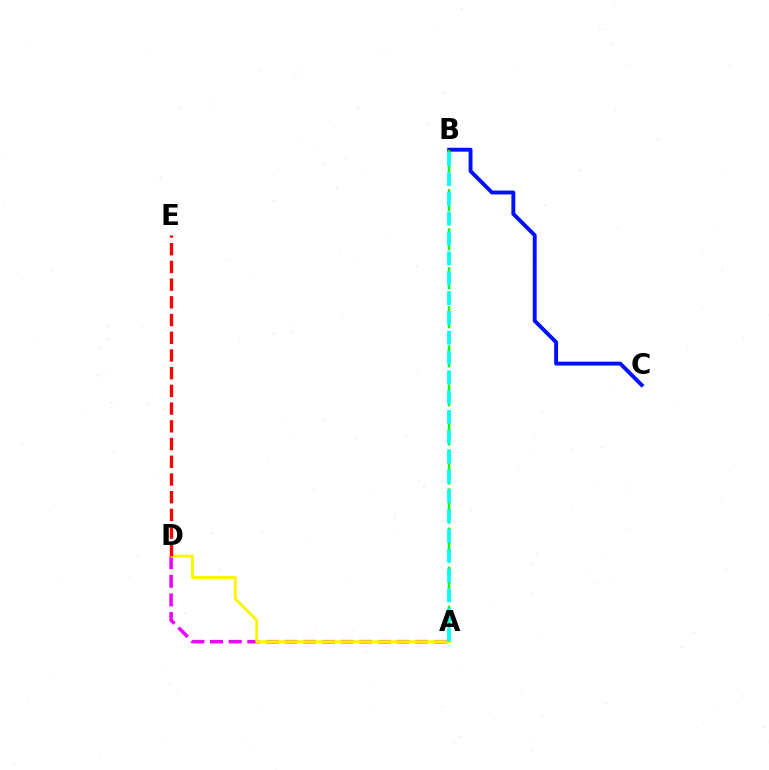{('B', 'C'): [{'color': '#0010ff', 'line_style': 'solid', 'thickness': 2.8}], ('A', 'D'): [{'color': '#ee00ff', 'line_style': 'dashed', 'thickness': 2.53}, {'color': '#fcf500', 'line_style': 'solid', 'thickness': 2.08}], ('D', 'E'): [{'color': '#ff0000', 'line_style': 'dashed', 'thickness': 2.41}], ('A', 'B'): [{'color': '#08ff00', 'line_style': 'dashed', 'thickness': 1.77}, {'color': '#00fff6', 'line_style': 'dashed', 'thickness': 2.69}]}